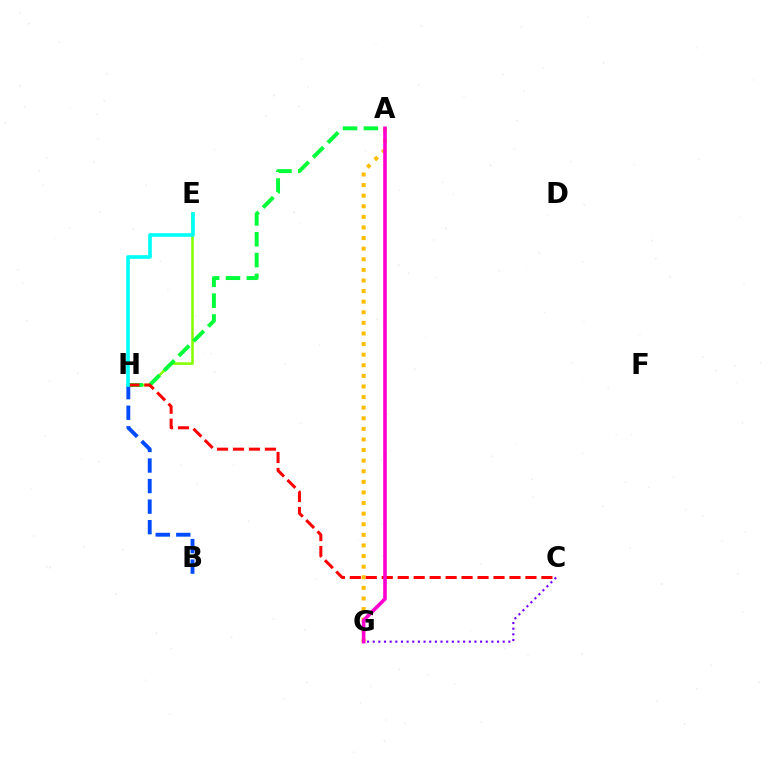{('E', 'H'): [{'color': '#84ff00', 'line_style': 'solid', 'thickness': 1.84}, {'color': '#00fff6', 'line_style': 'solid', 'thickness': 2.63}], ('A', 'G'): [{'color': '#ffbd00', 'line_style': 'dotted', 'thickness': 2.88}, {'color': '#ff00cf', 'line_style': 'solid', 'thickness': 2.59}], ('A', 'H'): [{'color': '#00ff39', 'line_style': 'dashed', 'thickness': 2.83}], ('B', 'H'): [{'color': '#004bff', 'line_style': 'dashed', 'thickness': 2.79}], ('C', 'G'): [{'color': '#7200ff', 'line_style': 'dotted', 'thickness': 1.54}], ('C', 'H'): [{'color': '#ff0000', 'line_style': 'dashed', 'thickness': 2.17}]}